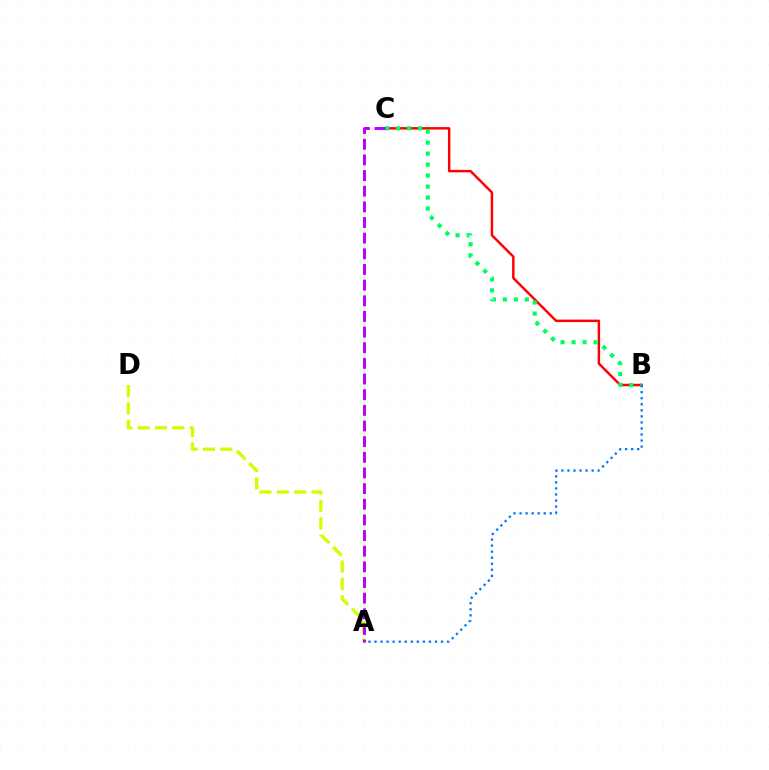{('B', 'C'): [{'color': '#ff0000', 'line_style': 'solid', 'thickness': 1.77}, {'color': '#00ff5c', 'line_style': 'dotted', 'thickness': 2.99}], ('A', 'D'): [{'color': '#d1ff00', 'line_style': 'dashed', 'thickness': 2.36}], ('A', 'B'): [{'color': '#0074ff', 'line_style': 'dotted', 'thickness': 1.64}], ('A', 'C'): [{'color': '#b900ff', 'line_style': 'dashed', 'thickness': 2.13}]}